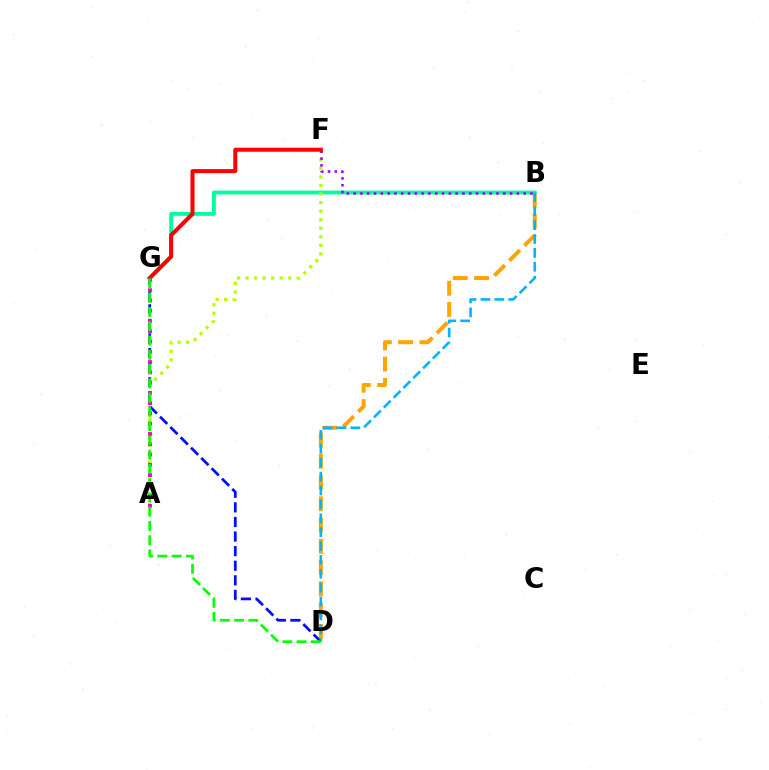{('B', 'D'): [{'color': '#ffa500', 'line_style': 'dashed', 'thickness': 2.89}, {'color': '#00b5ff', 'line_style': 'dashed', 'thickness': 1.89}], ('B', 'G'): [{'color': '#00ff9d', 'line_style': 'solid', 'thickness': 2.76}], ('A', 'F'): [{'color': '#b3ff00', 'line_style': 'dotted', 'thickness': 2.32}], ('D', 'G'): [{'color': '#0010ff', 'line_style': 'dashed', 'thickness': 1.98}, {'color': '#08ff00', 'line_style': 'dashed', 'thickness': 1.94}], ('B', 'F'): [{'color': '#9b00ff', 'line_style': 'dotted', 'thickness': 1.85}], ('F', 'G'): [{'color': '#ff0000', 'line_style': 'solid', 'thickness': 2.9}], ('A', 'G'): [{'color': '#ff00bd', 'line_style': 'dotted', 'thickness': 2.79}]}